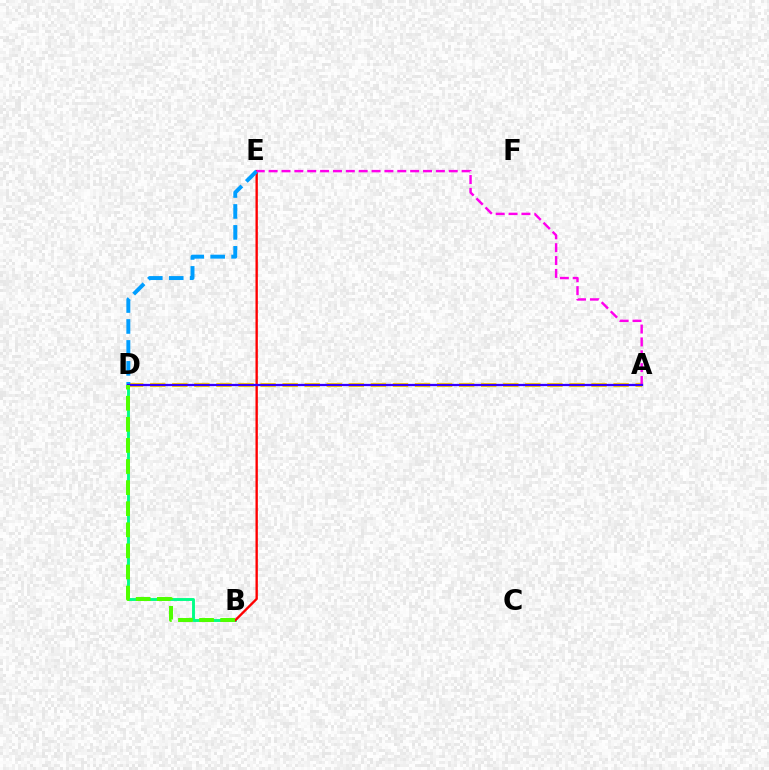{('A', 'D'): [{'color': '#ffd500', 'line_style': 'dashed', 'thickness': 3.0}, {'color': '#3700ff', 'line_style': 'solid', 'thickness': 1.63}], ('B', 'D'): [{'color': '#00ff86', 'line_style': 'solid', 'thickness': 2.09}, {'color': '#4fff00', 'line_style': 'dashed', 'thickness': 2.87}], ('B', 'E'): [{'color': '#ff0000', 'line_style': 'solid', 'thickness': 1.7}], ('D', 'E'): [{'color': '#009eff', 'line_style': 'dashed', 'thickness': 2.85}], ('A', 'E'): [{'color': '#ff00ed', 'line_style': 'dashed', 'thickness': 1.75}]}